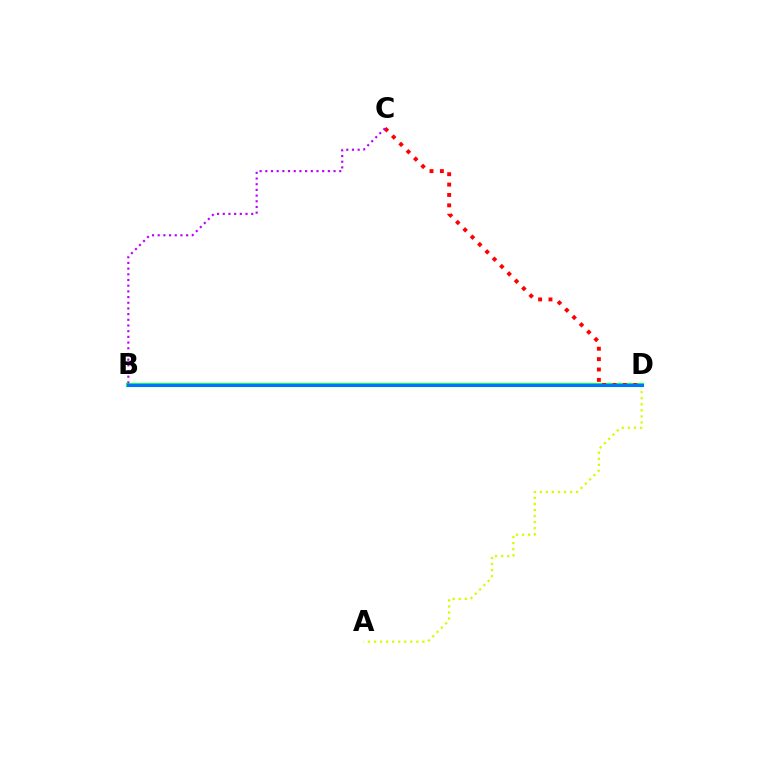{('B', 'D'): [{'color': '#00ff5c', 'line_style': 'solid', 'thickness': 2.98}, {'color': '#0074ff', 'line_style': 'solid', 'thickness': 2.18}], ('C', 'D'): [{'color': '#ff0000', 'line_style': 'dotted', 'thickness': 2.82}], ('A', 'D'): [{'color': '#d1ff00', 'line_style': 'dotted', 'thickness': 1.64}], ('B', 'C'): [{'color': '#b900ff', 'line_style': 'dotted', 'thickness': 1.55}]}